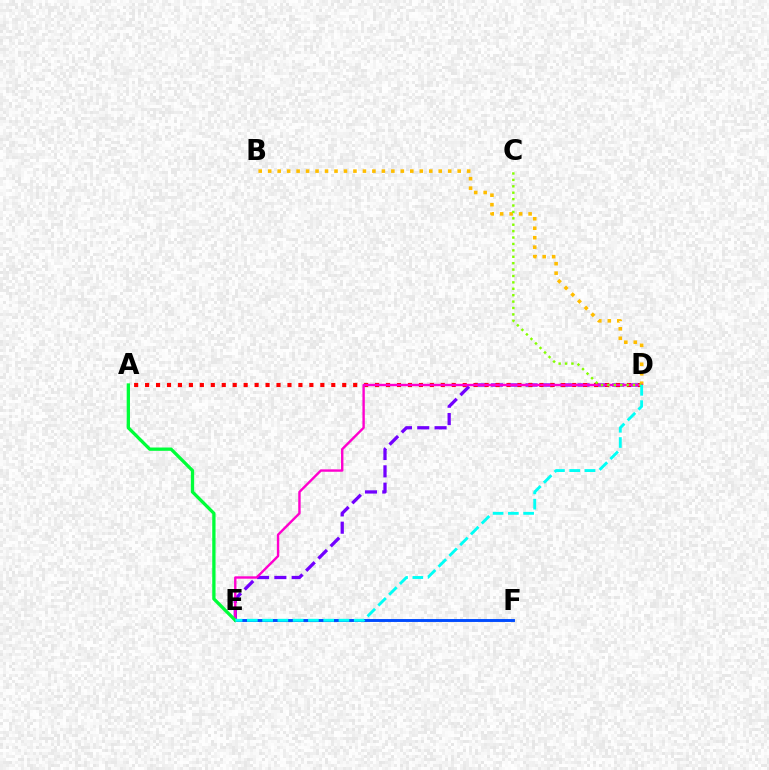{('D', 'E'): [{'color': '#7200ff', 'line_style': 'dashed', 'thickness': 2.35}, {'color': '#ff00cf', 'line_style': 'solid', 'thickness': 1.73}, {'color': '#00fff6', 'line_style': 'dashed', 'thickness': 2.07}], ('A', 'D'): [{'color': '#ff0000', 'line_style': 'dotted', 'thickness': 2.98}], ('B', 'D'): [{'color': '#ffbd00', 'line_style': 'dotted', 'thickness': 2.57}], ('E', 'F'): [{'color': '#004bff', 'line_style': 'solid', 'thickness': 2.1}], ('C', 'D'): [{'color': '#84ff00', 'line_style': 'dotted', 'thickness': 1.74}], ('A', 'E'): [{'color': '#00ff39', 'line_style': 'solid', 'thickness': 2.38}]}